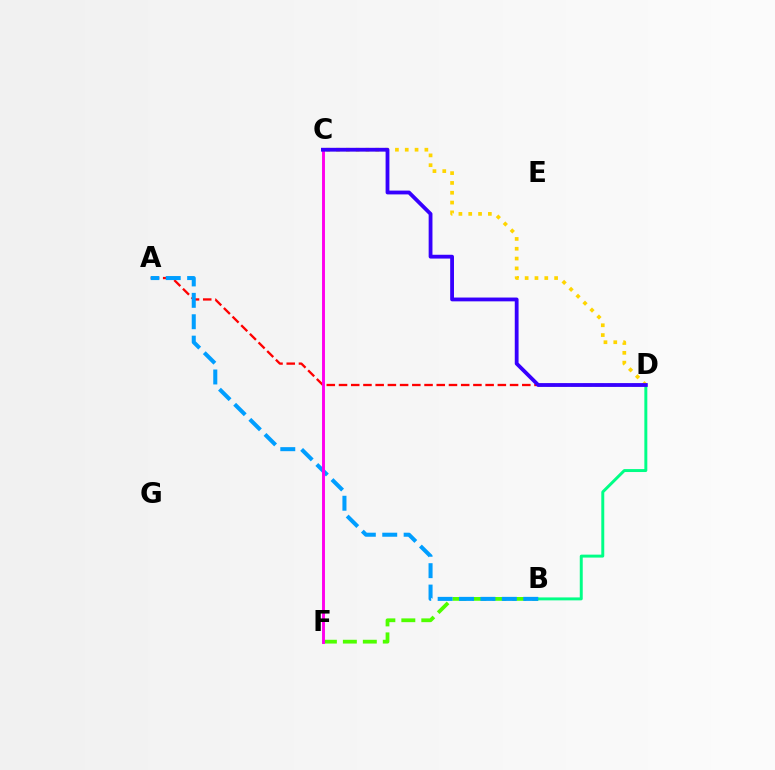{('B', 'D'): [{'color': '#00ff86', 'line_style': 'solid', 'thickness': 2.12}], ('B', 'F'): [{'color': '#4fff00', 'line_style': 'dashed', 'thickness': 2.71}], ('A', 'D'): [{'color': '#ff0000', 'line_style': 'dashed', 'thickness': 1.66}], ('A', 'B'): [{'color': '#009eff', 'line_style': 'dashed', 'thickness': 2.91}], ('C', 'D'): [{'color': '#ffd500', 'line_style': 'dotted', 'thickness': 2.67}, {'color': '#3700ff', 'line_style': 'solid', 'thickness': 2.74}], ('C', 'F'): [{'color': '#ff00ed', 'line_style': 'solid', 'thickness': 2.11}]}